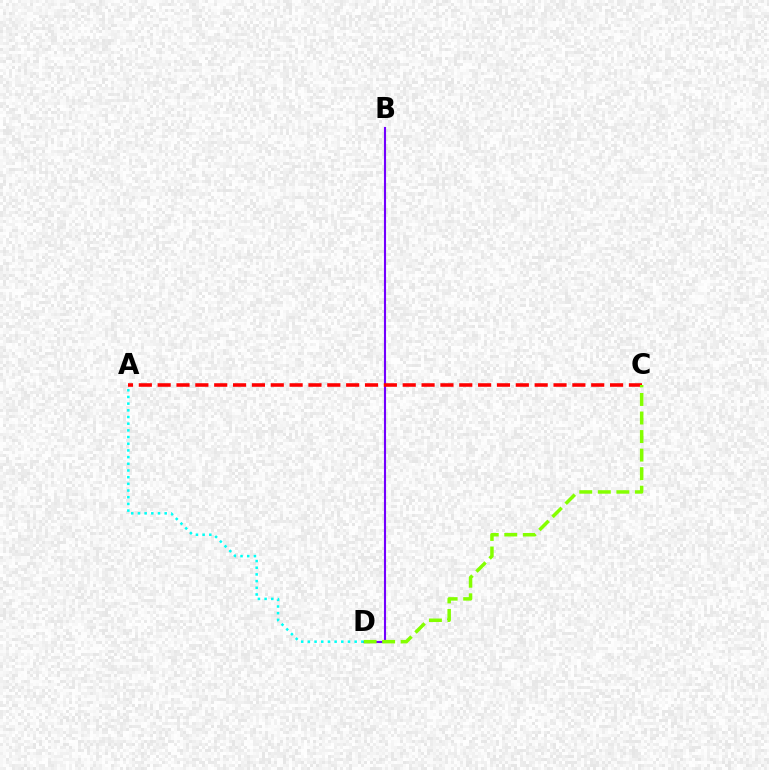{('B', 'D'): [{'color': '#7200ff', 'line_style': 'solid', 'thickness': 1.51}], ('A', 'C'): [{'color': '#ff0000', 'line_style': 'dashed', 'thickness': 2.56}], ('C', 'D'): [{'color': '#84ff00', 'line_style': 'dashed', 'thickness': 2.52}], ('A', 'D'): [{'color': '#00fff6', 'line_style': 'dotted', 'thickness': 1.82}]}